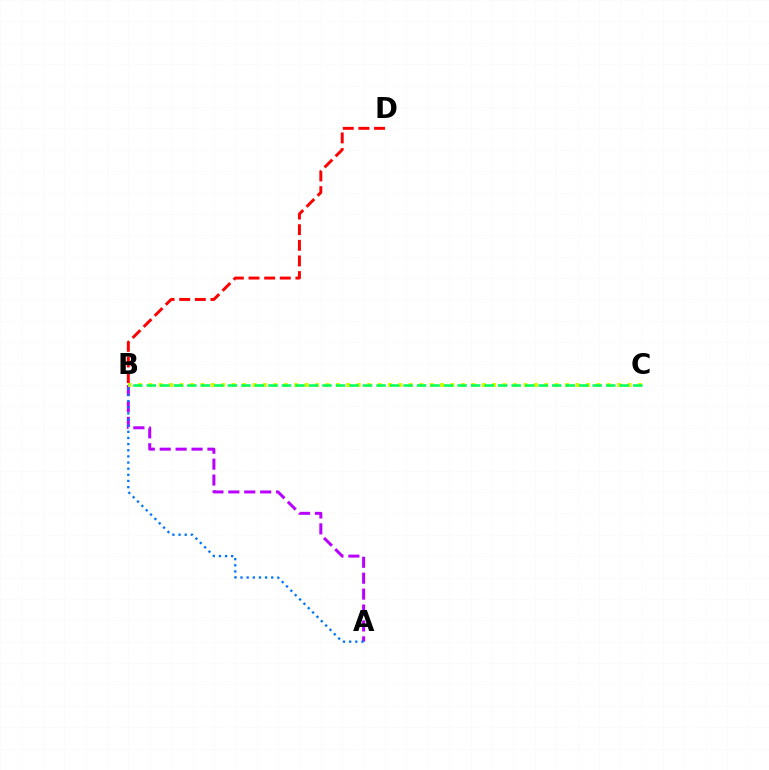{('A', 'B'): [{'color': '#b900ff', 'line_style': 'dashed', 'thickness': 2.16}, {'color': '#0074ff', 'line_style': 'dotted', 'thickness': 1.67}], ('B', 'C'): [{'color': '#d1ff00', 'line_style': 'dotted', 'thickness': 2.83}, {'color': '#00ff5c', 'line_style': 'dashed', 'thickness': 1.84}], ('B', 'D'): [{'color': '#ff0000', 'line_style': 'dashed', 'thickness': 2.12}]}